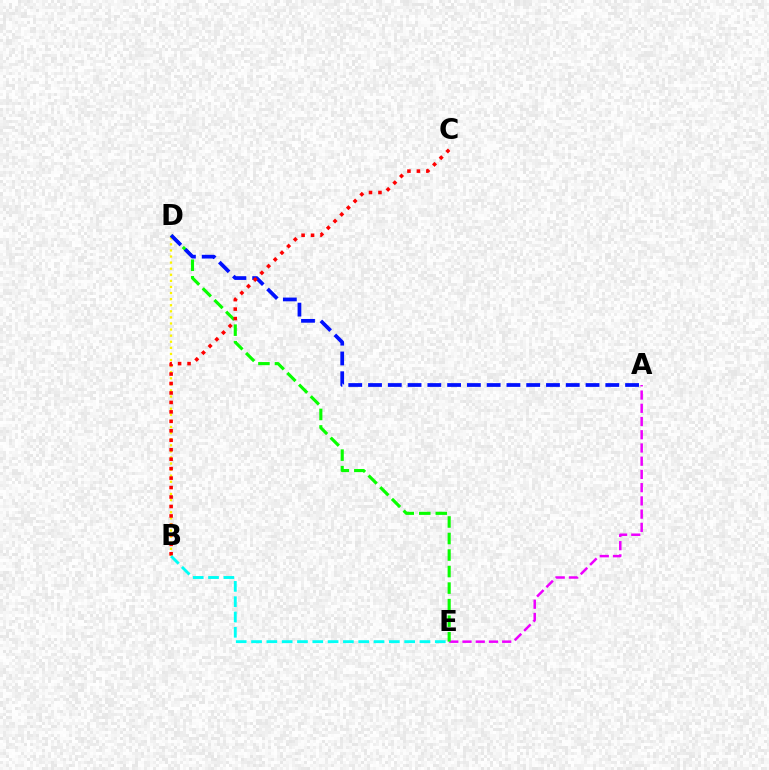{('A', 'E'): [{'color': '#ee00ff', 'line_style': 'dashed', 'thickness': 1.8}], ('B', 'D'): [{'color': '#fcf500', 'line_style': 'dotted', 'thickness': 1.65}], ('D', 'E'): [{'color': '#08ff00', 'line_style': 'dashed', 'thickness': 2.25}], ('A', 'D'): [{'color': '#0010ff', 'line_style': 'dashed', 'thickness': 2.69}], ('B', 'C'): [{'color': '#ff0000', 'line_style': 'dotted', 'thickness': 2.57}], ('B', 'E'): [{'color': '#00fff6', 'line_style': 'dashed', 'thickness': 2.08}]}